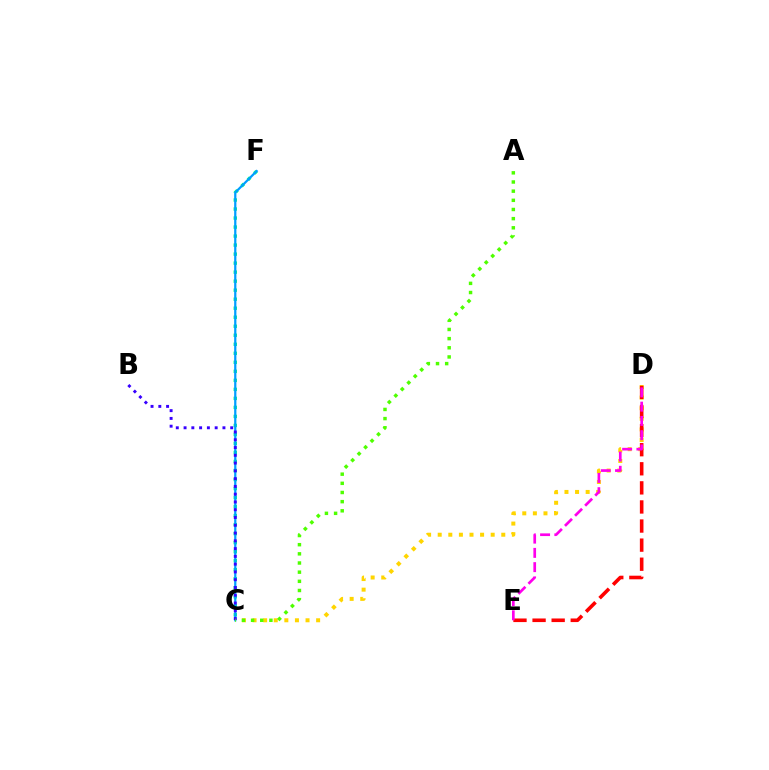{('C', 'F'): [{'color': '#00ff86', 'line_style': 'dotted', 'thickness': 2.45}, {'color': '#009eff', 'line_style': 'solid', 'thickness': 1.61}], ('C', 'D'): [{'color': '#ffd500', 'line_style': 'dotted', 'thickness': 2.88}], ('D', 'E'): [{'color': '#ff0000', 'line_style': 'dashed', 'thickness': 2.59}, {'color': '#ff00ed', 'line_style': 'dashed', 'thickness': 1.94}], ('B', 'C'): [{'color': '#3700ff', 'line_style': 'dotted', 'thickness': 2.11}], ('A', 'C'): [{'color': '#4fff00', 'line_style': 'dotted', 'thickness': 2.49}]}